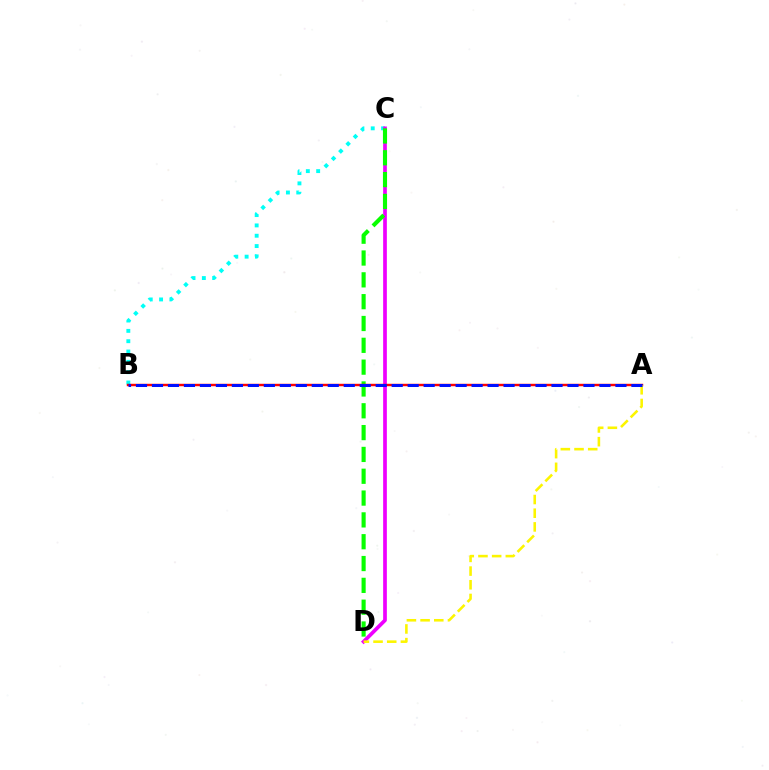{('B', 'C'): [{'color': '#00fff6', 'line_style': 'dotted', 'thickness': 2.81}], ('C', 'D'): [{'color': '#ee00ff', 'line_style': 'solid', 'thickness': 2.66}, {'color': '#08ff00', 'line_style': 'dashed', 'thickness': 2.96}], ('A', 'B'): [{'color': '#ff0000', 'line_style': 'solid', 'thickness': 1.75}, {'color': '#0010ff', 'line_style': 'dashed', 'thickness': 2.17}], ('A', 'D'): [{'color': '#fcf500', 'line_style': 'dashed', 'thickness': 1.86}]}